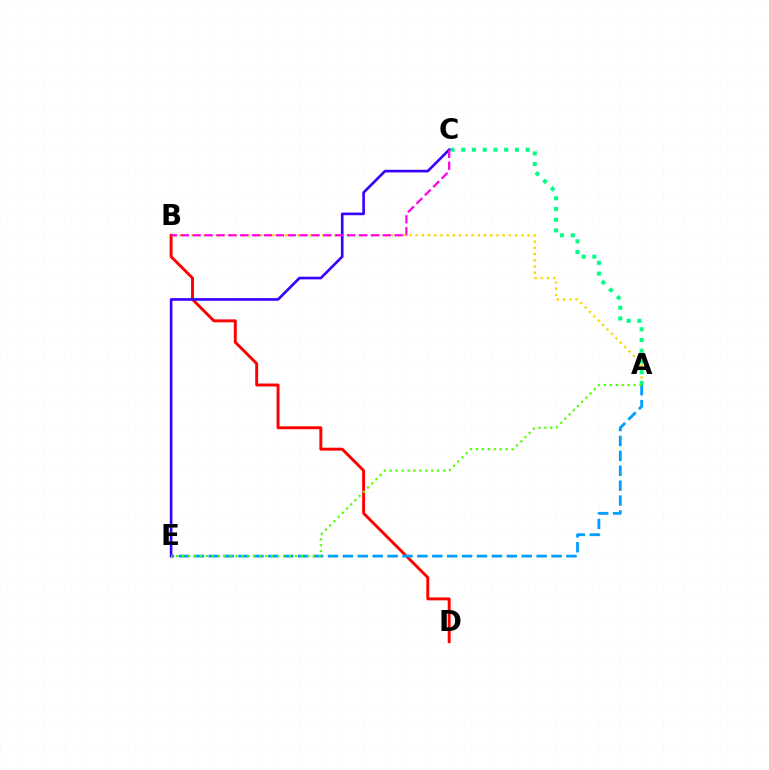{('B', 'D'): [{'color': '#ff0000', 'line_style': 'solid', 'thickness': 2.1}], ('A', 'E'): [{'color': '#009eff', 'line_style': 'dashed', 'thickness': 2.02}, {'color': '#4fff00', 'line_style': 'dotted', 'thickness': 1.61}], ('A', 'B'): [{'color': '#ffd500', 'line_style': 'dotted', 'thickness': 1.69}], ('A', 'C'): [{'color': '#00ff86', 'line_style': 'dotted', 'thickness': 2.92}], ('C', 'E'): [{'color': '#3700ff', 'line_style': 'solid', 'thickness': 1.91}], ('B', 'C'): [{'color': '#ff00ed', 'line_style': 'dashed', 'thickness': 1.61}]}